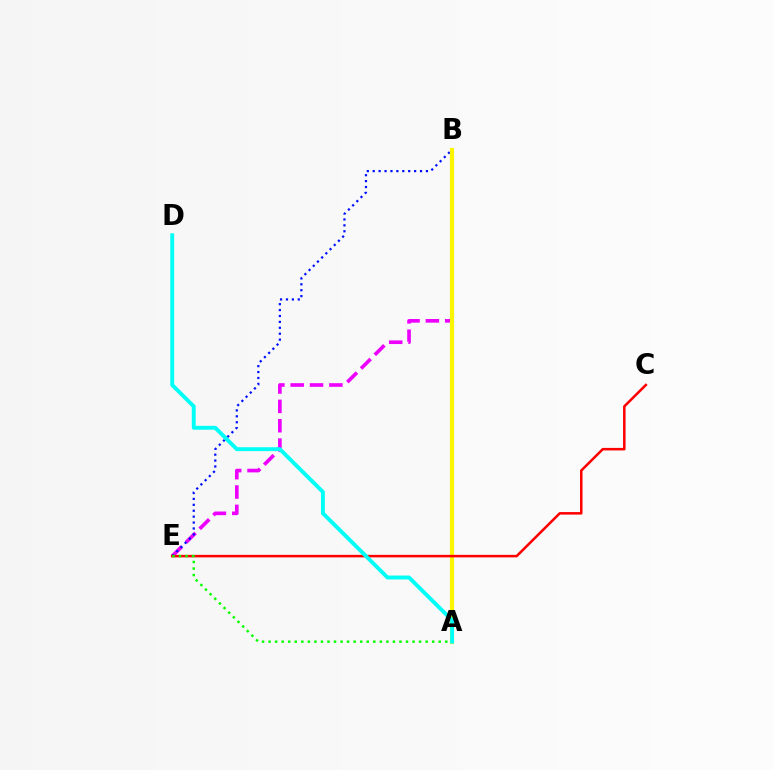{('B', 'E'): [{'color': '#ee00ff', 'line_style': 'dashed', 'thickness': 2.63}, {'color': '#0010ff', 'line_style': 'dotted', 'thickness': 1.61}], ('A', 'B'): [{'color': '#fcf500', 'line_style': 'solid', 'thickness': 2.98}], ('C', 'E'): [{'color': '#ff0000', 'line_style': 'solid', 'thickness': 1.82}], ('A', 'E'): [{'color': '#08ff00', 'line_style': 'dotted', 'thickness': 1.78}], ('A', 'D'): [{'color': '#00fff6', 'line_style': 'solid', 'thickness': 2.81}]}